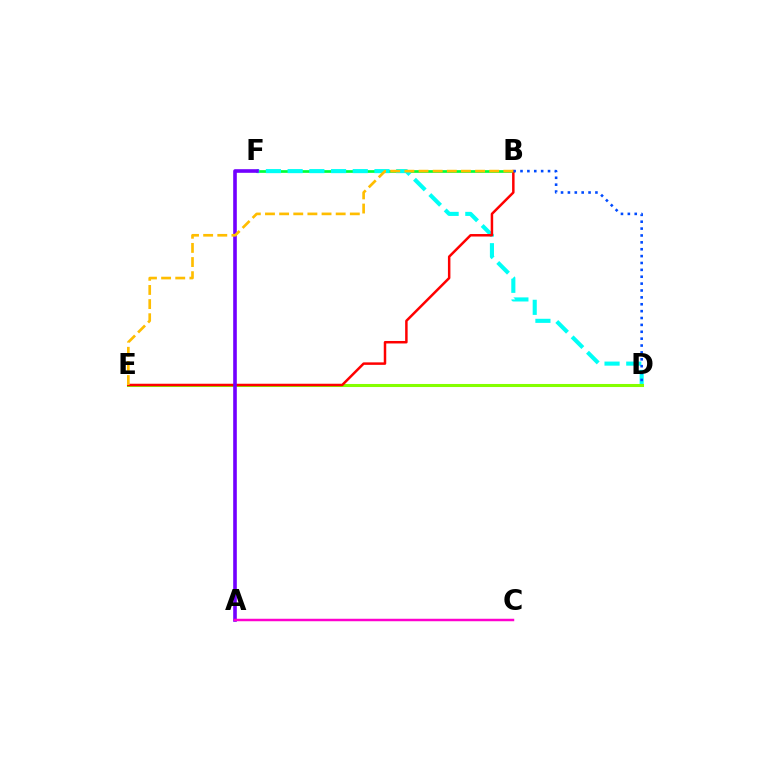{('B', 'F'): [{'color': '#00ff39', 'line_style': 'solid', 'thickness': 1.94}], ('D', 'F'): [{'color': '#00fff6', 'line_style': 'dashed', 'thickness': 2.95}], ('D', 'E'): [{'color': '#84ff00', 'line_style': 'solid', 'thickness': 2.2}], ('B', 'E'): [{'color': '#ff0000', 'line_style': 'solid', 'thickness': 1.79}, {'color': '#ffbd00', 'line_style': 'dashed', 'thickness': 1.92}], ('A', 'F'): [{'color': '#7200ff', 'line_style': 'solid', 'thickness': 2.61}], ('B', 'D'): [{'color': '#004bff', 'line_style': 'dotted', 'thickness': 1.87}], ('A', 'C'): [{'color': '#ff00cf', 'line_style': 'solid', 'thickness': 1.78}]}